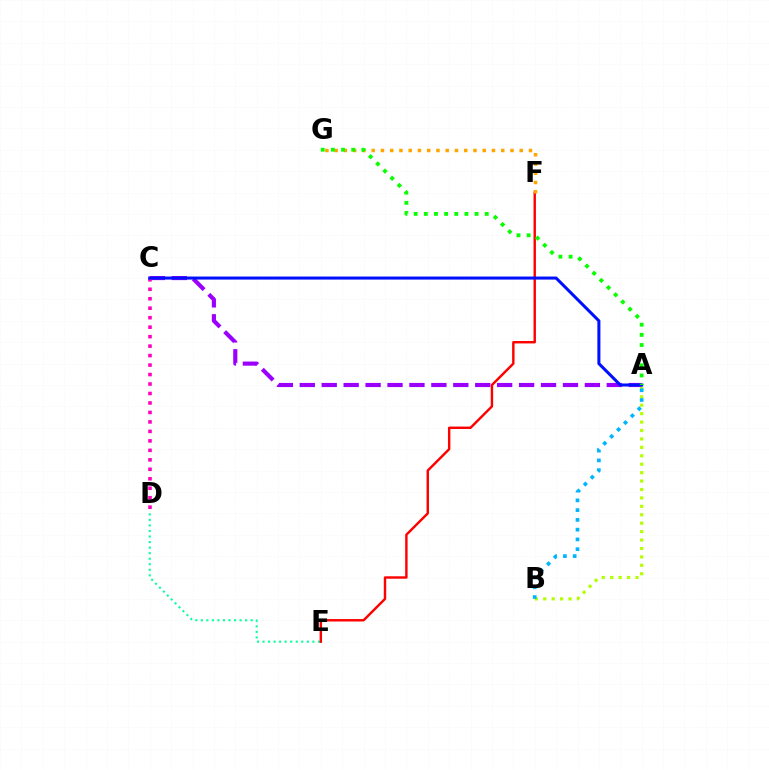{('A', 'C'): [{'color': '#9b00ff', 'line_style': 'dashed', 'thickness': 2.98}, {'color': '#0010ff', 'line_style': 'solid', 'thickness': 2.19}], ('D', 'E'): [{'color': '#00ff9d', 'line_style': 'dotted', 'thickness': 1.5}], ('E', 'F'): [{'color': '#ff0000', 'line_style': 'solid', 'thickness': 1.75}], ('A', 'B'): [{'color': '#b3ff00', 'line_style': 'dotted', 'thickness': 2.29}, {'color': '#00b5ff', 'line_style': 'dotted', 'thickness': 2.65}], ('C', 'D'): [{'color': '#ff00bd', 'line_style': 'dotted', 'thickness': 2.57}], ('F', 'G'): [{'color': '#ffa500', 'line_style': 'dotted', 'thickness': 2.51}], ('A', 'G'): [{'color': '#08ff00', 'line_style': 'dotted', 'thickness': 2.76}]}